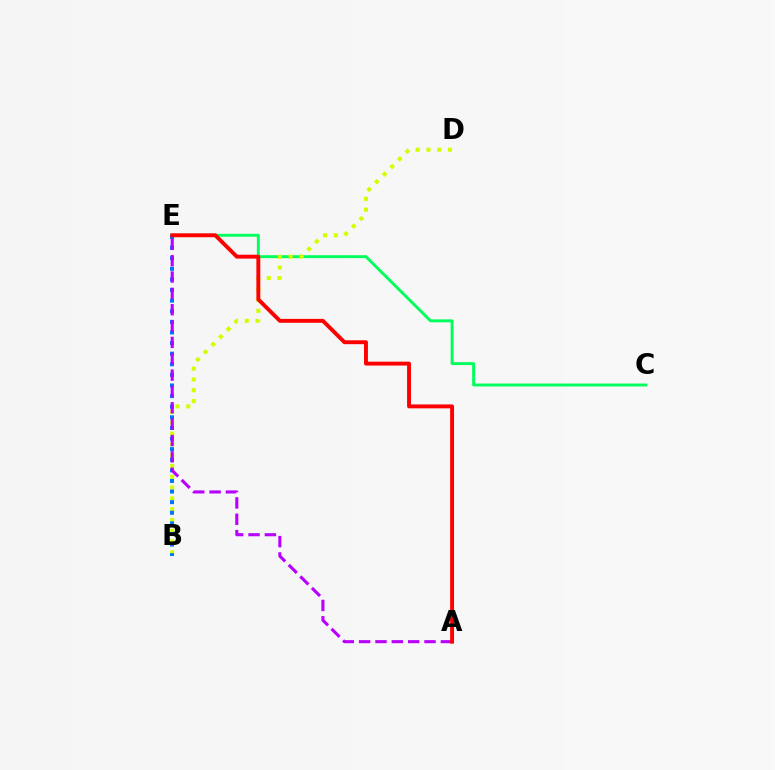{('C', 'E'): [{'color': '#00ff5c', 'line_style': 'solid', 'thickness': 2.11}], ('B', 'D'): [{'color': '#d1ff00', 'line_style': 'dotted', 'thickness': 2.94}], ('B', 'E'): [{'color': '#0074ff', 'line_style': 'dotted', 'thickness': 2.88}], ('A', 'E'): [{'color': '#b900ff', 'line_style': 'dashed', 'thickness': 2.22}, {'color': '#ff0000', 'line_style': 'solid', 'thickness': 2.81}]}